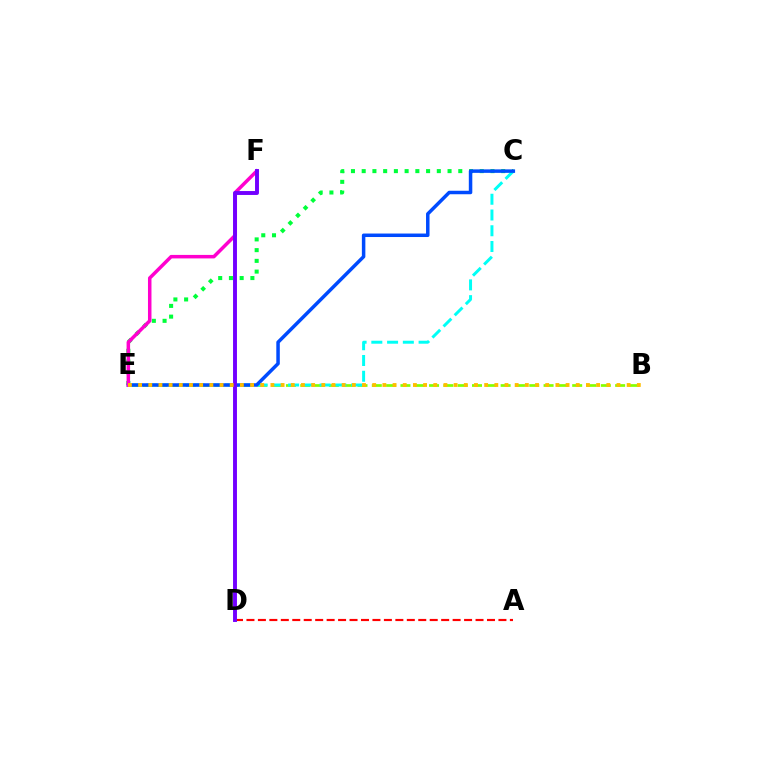{('C', 'E'): [{'color': '#00ff39', 'line_style': 'dotted', 'thickness': 2.92}, {'color': '#00fff6', 'line_style': 'dashed', 'thickness': 2.14}, {'color': '#004bff', 'line_style': 'solid', 'thickness': 2.52}], ('B', 'E'): [{'color': '#84ff00', 'line_style': 'dashed', 'thickness': 1.94}, {'color': '#ffbd00', 'line_style': 'dotted', 'thickness': 2.77}], ('A', 'D'): [{'color': '#ff0000', 'line_style': 'dashed', 'thickness': 1.56}], ('E', 'F'): [{'color': '#ff00cf', 'line_style': 'solid', 'thickness': 2.52}], ('D', 'F'): [{'color': '#7200ff', 'line_style': 'solid', 'thickness': 2.82}]}